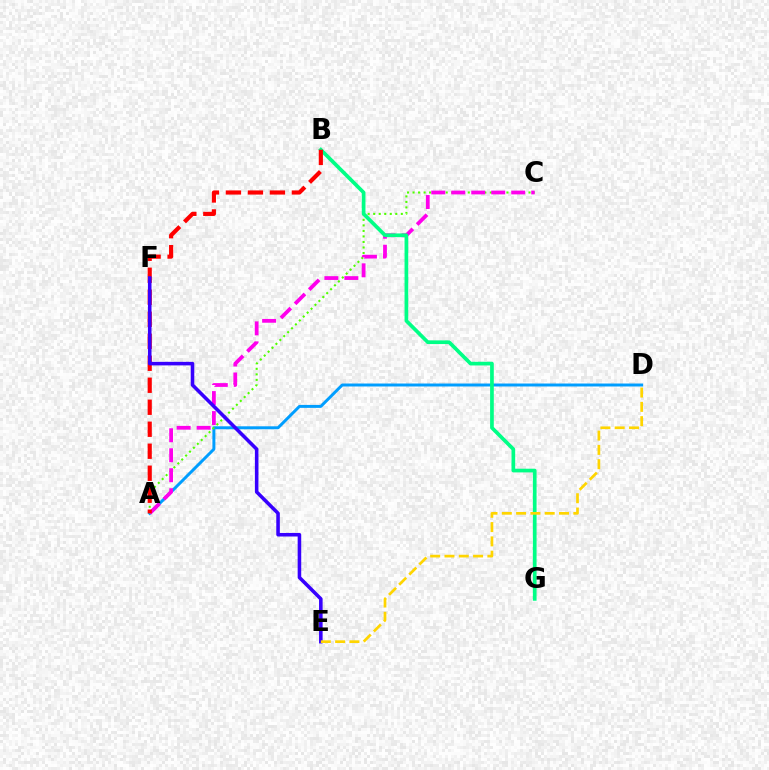{('A', 'D'): [{'color': '#009eff', 'line_style': 'solid', 'thickness': 2.13}], ('A', 'C'): [{'color': '#4fff00', 'line_style': 'dotted', 'thickness': 1.5}, {'color': '#ff00ed', 'line_style': 'dashed', 'thickness': 2.72}], ('B', 'G'): [{'color': '#00ff86', 'line_style': 'solid', 'thickness': 2.66}], ('A', 'B'): [{'color': '#ff0000', 'line_style': 'dashed', 'thickness': 2.99}], ('E', 'F'): [{'color': '#3700ff', 'line_style': 'solid', 'thickness': 2.56}], ('D', 'E'): [{'color': '#ffd500', 'line_style': 'dashed', 'thickness': 1.94}]}